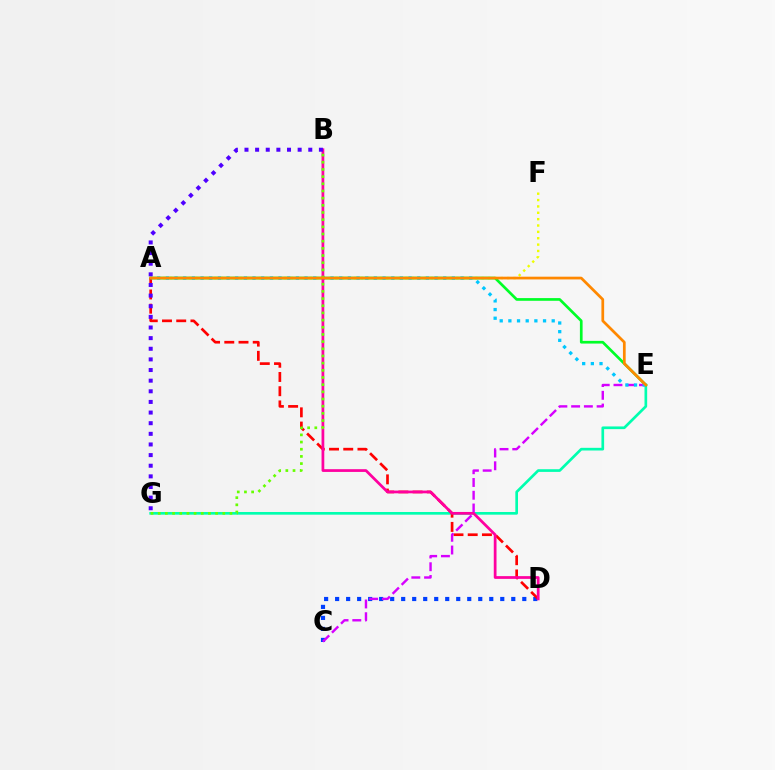{('C', 'D'): [{'color': '#003fff', 'line_style': 'dotted', 'thickness': 2.99}], ('A', 'F'): [{'color': '#eeff00', 'line_style': 'dotted', 'thickness': 1.73}], ('E', 'G'): [{'color': '#00ffaf', 'line_style': 'solid', 'thickness': 1.93}], ('A', 'E'): [{'color': '#00ff27', 'line_style': 'solid', 'thickness': 1.94}, {'color': '#00c7ff', 'line_style': 'dotted', 'thickness': 2.35}, {'color': '#ff8800', 'line_style': 'solid', 'thickness': 1.96}], ('A', 'D'): [{'color': '#ff0000', 'line_style': 'dashed', 'thickness': 1.93}], ('C', 'E'): [{'color': '#d600ff', 'line_style': 'dashed', 'thickness': 1.73}], ('B', 'D'): [{'color': '#ff00a0', 'line_style': 'solid', 'thickness': 1.98}], ('B', 'G'): [{'color': '#4f00ff', 'line_style': 'dotted', 'thickness': 2.89}, {'color': '#66ff00', 'line_style': 'dotted', 'thickness': 1.95}]}